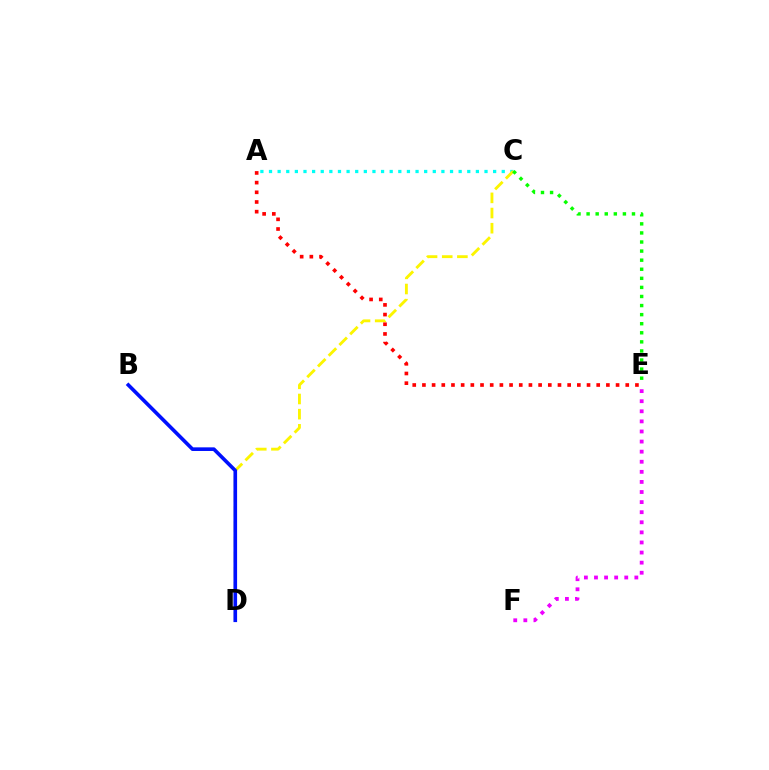{('E', 'F'): [{'color': '#ee00ff', 'line_style': 'dotted', 'thickness': 2.74}], ('A', 'C'): [{'color': '#00fff6', 'line_style': 'dotted', 'thickness': 2.34}], ('C', 'D'): [{'color': '#fcf500', 'line_style': 'dashed', 'thickness': 2.06}], ('A', 'E'): [{'color': '#ff0000', 'line_style': 'dotted', 'thickness': 2.63}], ('B', 'D'): [{'color': '#0010ff', 'line_style': 'solid', 'thickness': 2.62}], ('C', 'E'): [{'color': '#08ff00', 'line_style': 'dotted', 'thickness': 2.47}]}